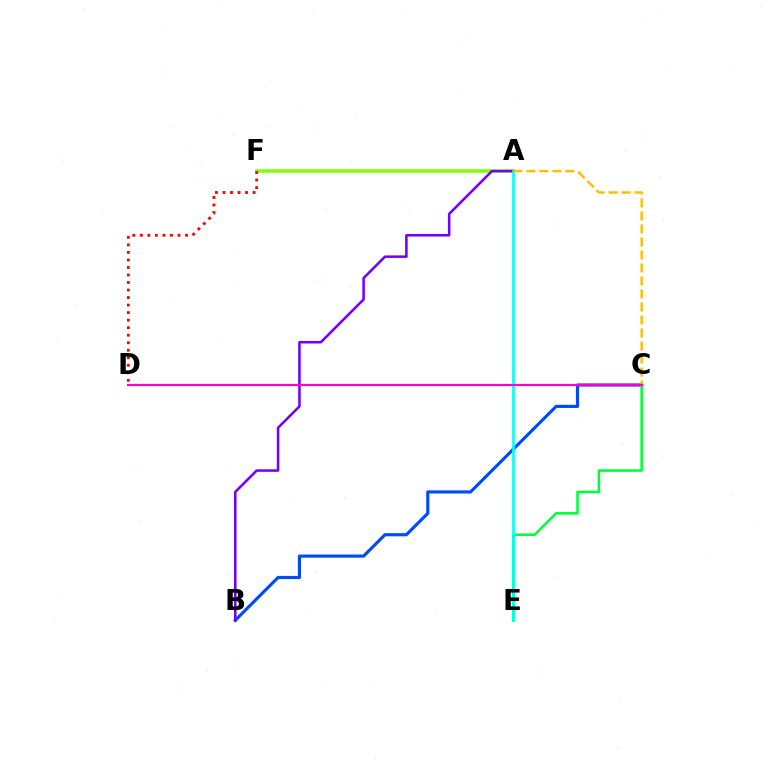{('A', 'F'): [{'color': '#84ff00', 'line_style': 'solid', 'thickness': 2.54}], ('B', 'C'): [{'color': '#004bff', 'line_style': 'solid', 'thickness': 2.27}], ('D', 'F'): [{'color': '#ff0000', 'line_style': 'dotted', 'thickness': 2.04}], ('C', 'E'): [{'color': '#00ff39', 'line_style': 'solid', 'thickness': 1.84}], ('A', 'B'): [{'color': '#7200ff', 'line_style': 'solid', 'thickness': 1.83}], ('A', 'E'): [{'color': '#00fff6', 'line_style': 'solid', 'thickness': 1.89}], ('A', 'C'): [{'color': '#ffbd00', 'line_style': 'dashed', 'thickness': 1.77}], ('C', 'D'): [{'color': '#ff00cf', 'line_style': 'solid', 'thickness': 1.56}]}